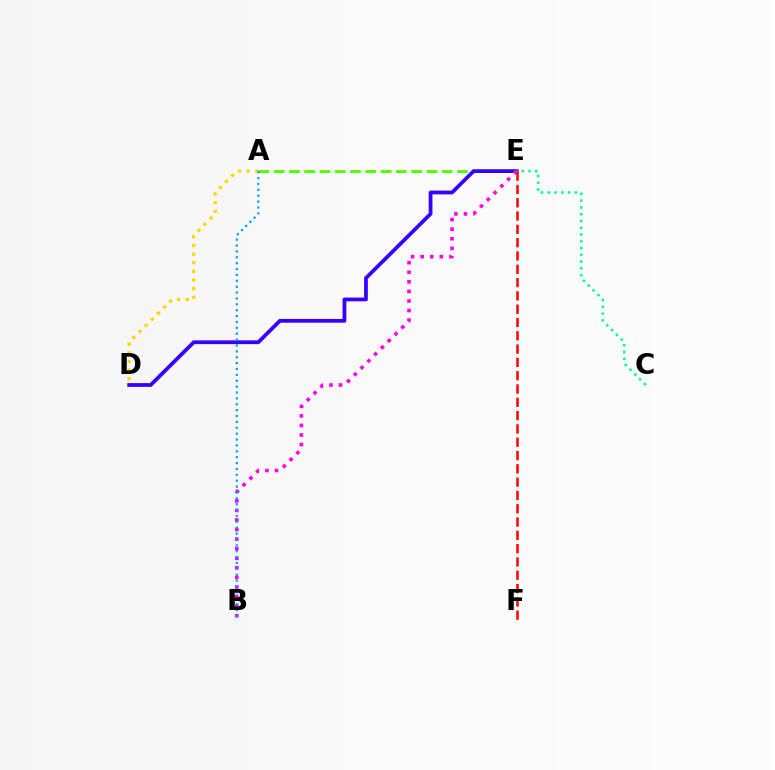{('A', 'E'): [{'color': '#4fff00', 'line_style': 'dashed', 'thickness': 2.08}], ('D', 'E'): [{'color': '#3700ff', 'line_style': 'solid', 'thickness': 2.71}], ('B', 'E'): [{'color': '#ff00ed', 'line_style': 'dotted', 'thickness': 2.6}], ('A', 'D'): [{'color': '#ffd500', 'line_style': 'dotted', 'thickness': 2.35}], ('E', 'F'): [{'color': '#ff0000', 'line_style': 'dashed', 'thickness': 1.81}], ('A', 'B'): [{'color': '#009eff', 'line_style': 'dotted', 'thickness': 1.6}], ('C', 'E'): [{'color': '#00ff86', 'line_style': 'dotted', 'thickness': 1.84}]}